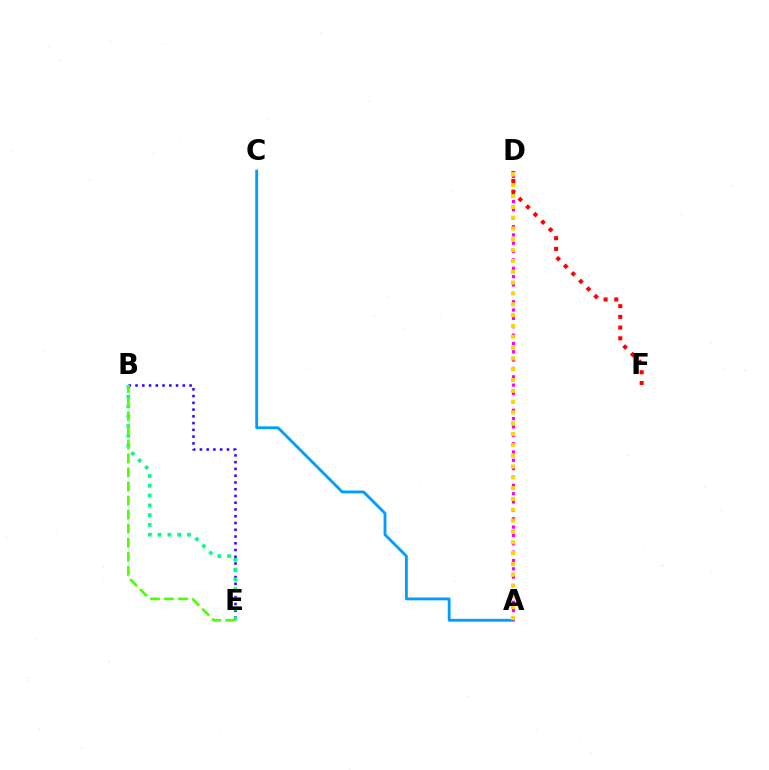{('A', 'C'): [{'color': '#009eff', 'line_style': 'solid', 'thickness': 2.05}], ('B', 'E'): [{'color': '#3700ff', 'line_style': 'dotted', 'thickness': 1.84}, {'color': '#00ff86', 'line_style': 'dotted', 'thickness': 2.66}, {'color': '#4fff00', 'line_style': 'dashed', 'thickness': 1.91}], ('A', 'D'): [{'color': '#ff00ed', 'line_style': 'dotted', 'thickness': 2.27}, {'color': '#ffd500', 'line_style': 'dotted', 'thickness': 2.94}], ('D', 'F'): [{'color': '#ff0000', 'line_style': 'dotted', 'thickness': 2.91}]}